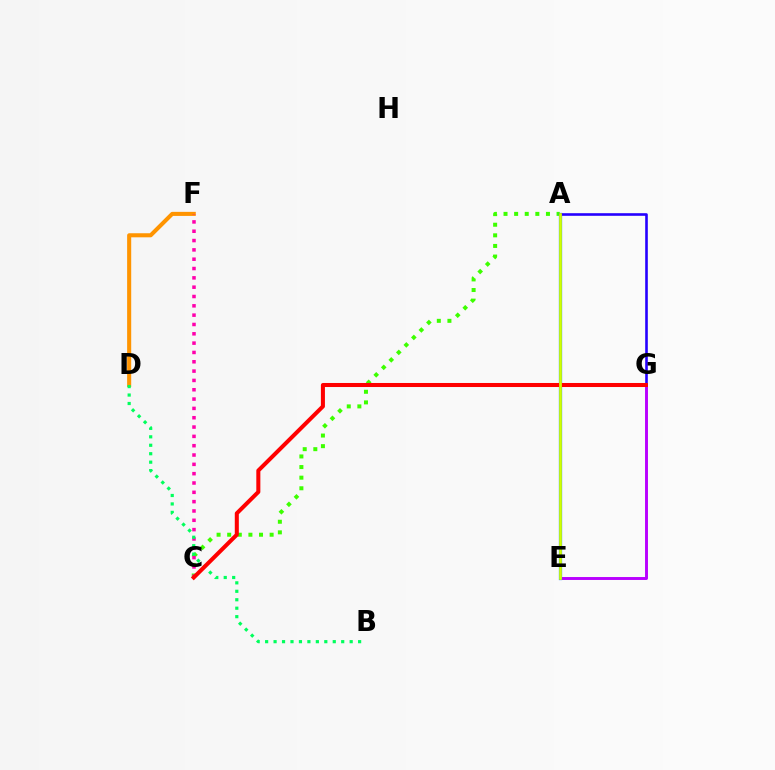{('E', 'G'): [{'color': '#b900ff', 'line_style': 'solid', 'thickness': 2.1}], ('D', 'F'): [{'color': '#ff9400', 'line_style': 'solid', 'thickness': 2.93}], ('A', 'E'): [{'color': '#00fff6', 'line_style': 'solid', 'thickness': 2.16}, {'color': '#0074ff', 'line_style': 'solid', 'thickness': 2.34}, {'color': '#d1ff00', 'line_style': 'solid', 'thickness': 1.97}], ('A', 'C'): [{'color': '#3dff00', 'line_style': 'dotted', 'thickness': 2.88}], ('C', 'F'): [{'color': '#ff00ac', 'line_style': 'dotted', 'thickness': 2.53}], ('B', 'D'): [{'color': '#00ff5c', 'line_style': 'dotted', 'thickness': 2.3}], ('A', 'G'): [{'color': '#2500ff', 'line_style': 'solid', 'thickness': 1.88}], ('C', 'G'): [{'color': '#ff0000', 'line_style': 'solid', 'thickness': 2.91}]}